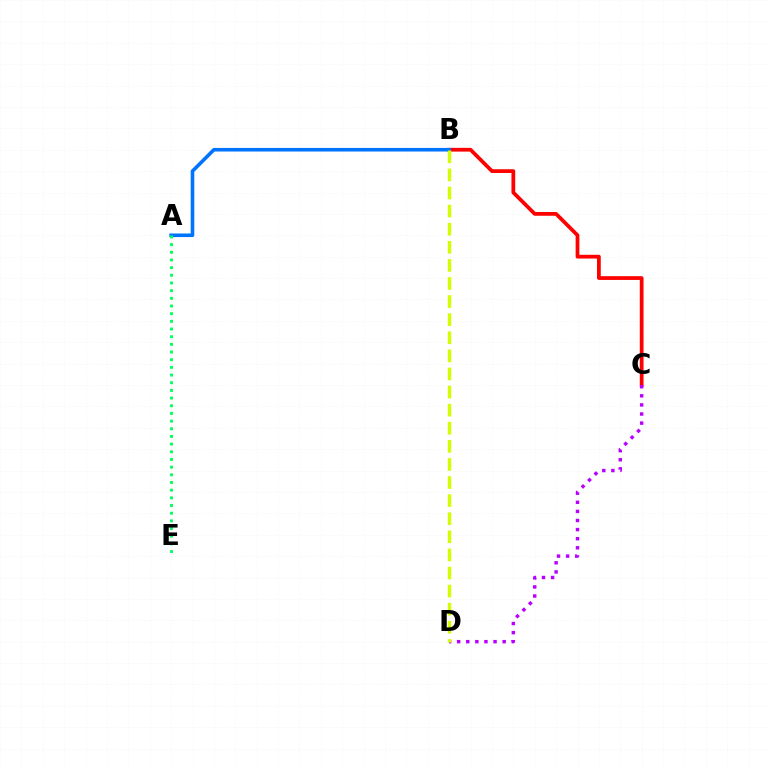{('B', 'C'): [{'color': '#ff0000', 'line_style': 'solid', 'thickness': 2.7}], ('A', 'B'): [{'color': '#0074ff', 'line_style': 'solid', 'thickness': 2.59}], ('C', 'D'): [{'color': '#b900ff', 'line_style': 'dotted', 'thickness': 2.47}], ('B', 'D'): [{'color': '#d1ff00', 'line_style': 'dashed', 'thickness': 2.46}], ('A', 'E'): [{'color': '#00ff5c', 'line_style': 'dotted', 'thickness': 2.08}]}